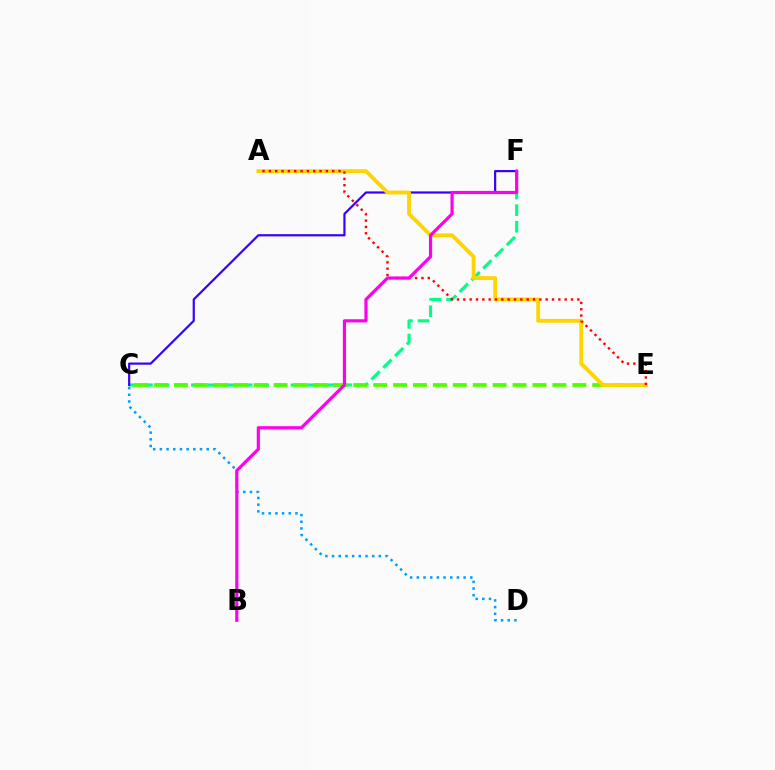{('C', 'F'): [{'color': '#00ff86', 'line_style': 'dashed', 'thickness': 2.26}, {'color': '#3700ff', 'line_style': 'solid', 'thickness': 1.58}], ('C', 'E'): [{'color': '#4fff00', 'line_style': 'dashed', 'thickness': 2.71}], ('A', 'E'): [{'color': '#ffd500', 'line_style': 'solid', 'thickness': 2.77}, {'color': '#ff0000', 'line_style': 'dotted', 'thickness': 1.72}], ('C', 'D'): [{'color': '#009eff', 'line_style': 'dotted', 'thickness': 1.82}], ('B', 'F'): [{'color': '#ff00ed', 'line_style': 'solid', 'thickness': 2.29}]}